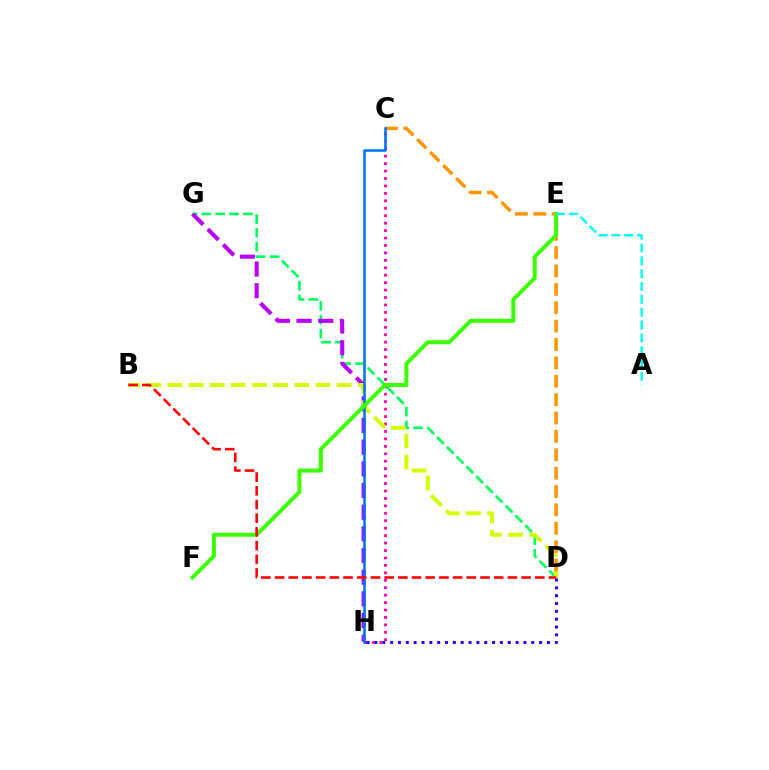{('D', 'G'): [{'color': '#00ff5c', 'line_style': 'dashed', 'thickness': 1.88}], ('C', 'H'): [{'color': '#ff00ac', 'line_style': 'dotted', 'thickness': 2.02}, {'color': '#0074ff', 'line_style': 'solid', 'thickness': 1.83}], ('G', 'H'): [{'color': '#b900ff', 'line_style': 'dashed', 'thickness': 2.94}], ('B', 'D'): [{'color': '#d1ff00', 'line_style': 'dashed', 'thickness': 2.87}, {'color': '#ff0000', 'line_style': 'dashed', 'thickness': 1.86}], ('D', 'H'): [{'color': '#2500ff', 'line_style': 'dotted', 'thickness': 2.13}], ('C', 'D'): [{'color': '#ff9400', 'line_style': 'dashed', 'thickness': 2.5}], ('E', 'F'): [{'color': '#3dff00', 'line_style': 'solid', 'thickness': 2.88}], ('A', 'E'): [{'color': '#00fff6', 'line_style': 'dashed', 'thickness': 1.74}]}